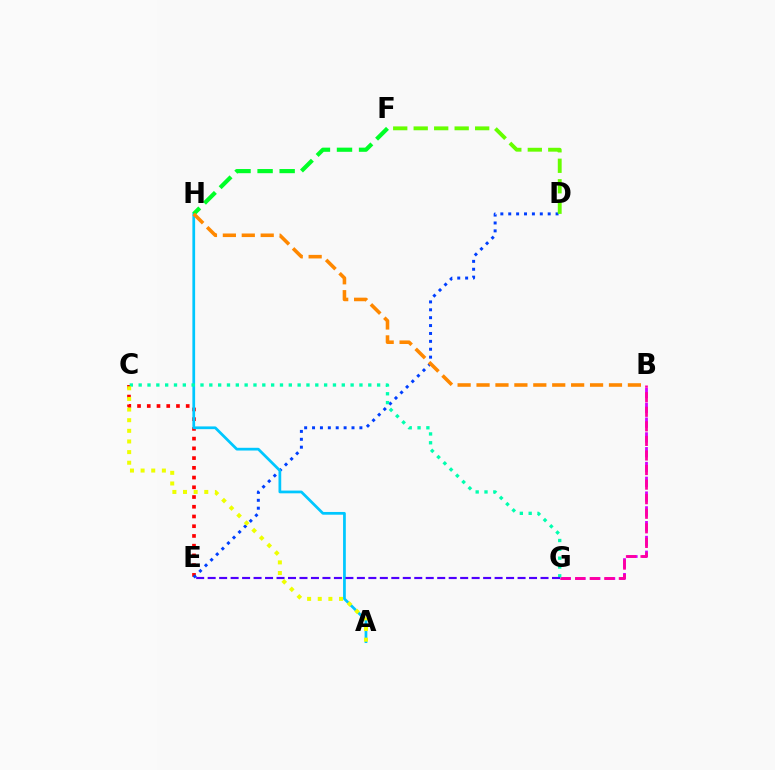{('C', 'E'): [{'color': '#ff0000', 'line_style': 'dotted', 'thickness': 2.64}], ('D', 'E'): [{'color': '#003fff', 'line_style': 'dotted', 'thickness': 2.14}], ('D', 'F'): [{'color': '#66ff00', 'line_style': 'dashed', 'thickness': 2.78}], ('A', 'H'): [{'color': '#00c7ff', 'line_style': 'solid', 'thickness': 1.97}], ('B', 'G'): [{'color': '#d600ff', 'line_style': 'dashed', 'thickness': 2.01}, {'color': '#ff00a0', 'line_style': 'dashed', 'thickness': 1.98}], ('F', 'H'): [{'color': '#00ff27', 'line_style': 'dashed', 'thickness': 3.0}], ('C', 'G'): [{'color': '#00ffaf', 'line_style': 'dotted', 'thickness': 2.4}], ('E', 'G'): [{'color': '#4f00ff', 'line_style': 'dashed', 'thickness': 1.56}], ('B', 'H'): [{'color': '#ff8800', 'line_style': 'dashed', 'thickness': 2.57}], ('A', 'C'): [{'color': '#eeff00', 'line_style': 'dotted', 'thickness': 2.89}]}